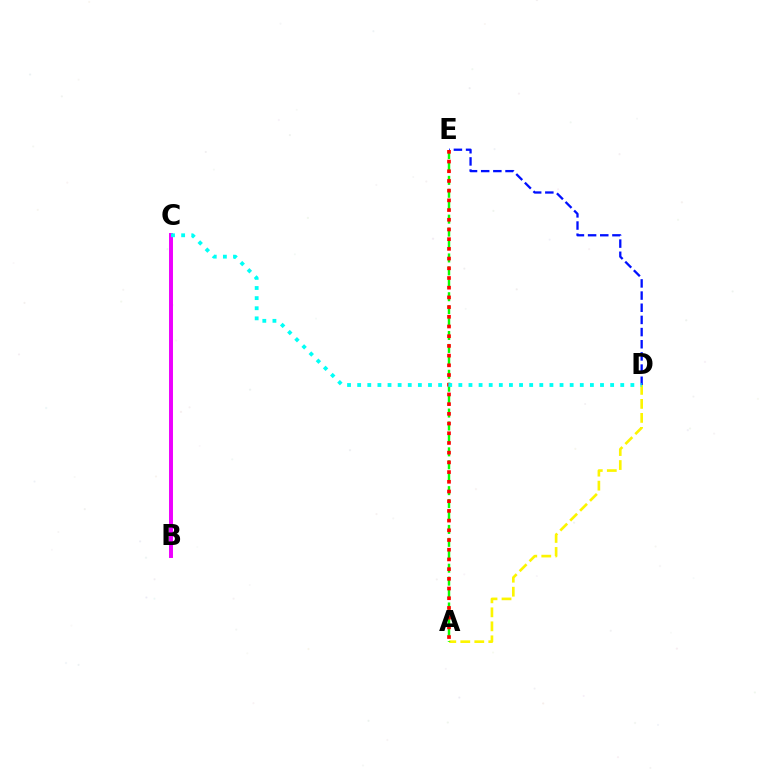{('D', 'E'): [{'color': '#0010ff', 'line_style': 'dashed', 'thickness': 1.65}], ('A', 'D'): [{'color': '#fcf500', 'line_style': 'dashed', 'thickness': 1.9}], ('B', 'C'): [{'color': '#ee00ff', 'line_style': 'solid', 'thickness': 2.84}], ('A', 'E'): [{'color': '#08ff00', 'line_style': 'dashed', 'thickness': 1.76}, {'color': '#ff0000', 'line_style': 'dotted', 'thickness': 2.64}], ('C', 'D'): [{'color': '#00fff6', 'line_style': 'dotted', 'thickness': 2.75}]}